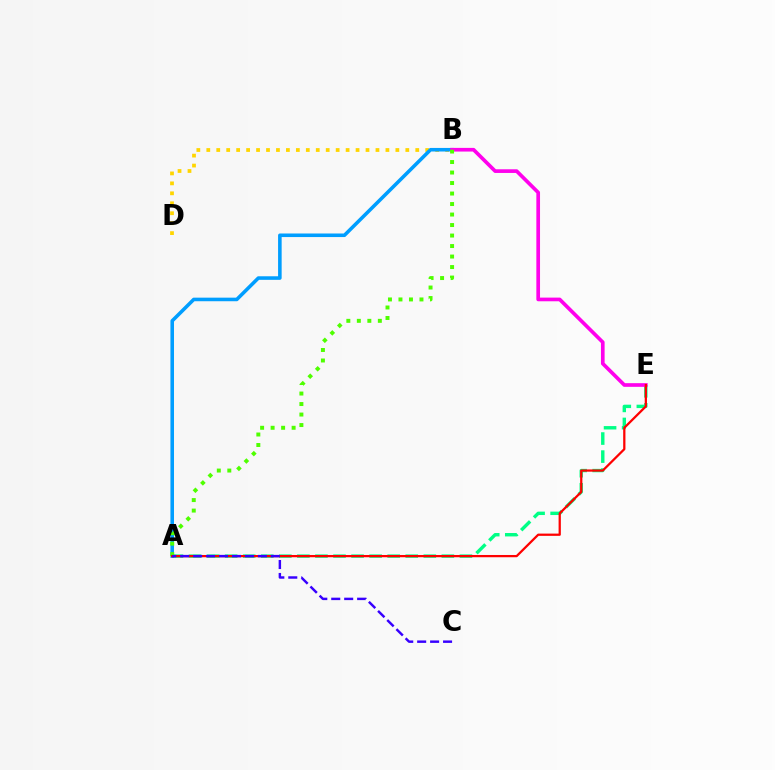{('B', 'D'): [{'color': '#ffd500', 'line_style': 'dotted', 'thickness': 2.7}], ('A', 'E'): [{'color': '#00ff86', 'line_style': 'dashed', 'thickness': 2.45}, {'color': '#ff0000', 'line_style': 'solid', 'thickness': 1.62}], ('A', 'B'): [{'color': '#009eff', 'line_style': 'solid', 'thickness': 2.57}, {'color': '#4fff00', 'line_style': 'dotted', 'thickness': 2.85}], ('B', 'E'): [{'color': '#ff00ed', 'line_style': 'solid', 'thickness': 2.65}], ('A', 'C'): [{'color': '#3700ff', 'line_style': 'dashed', 'thickness': 1.76}]}